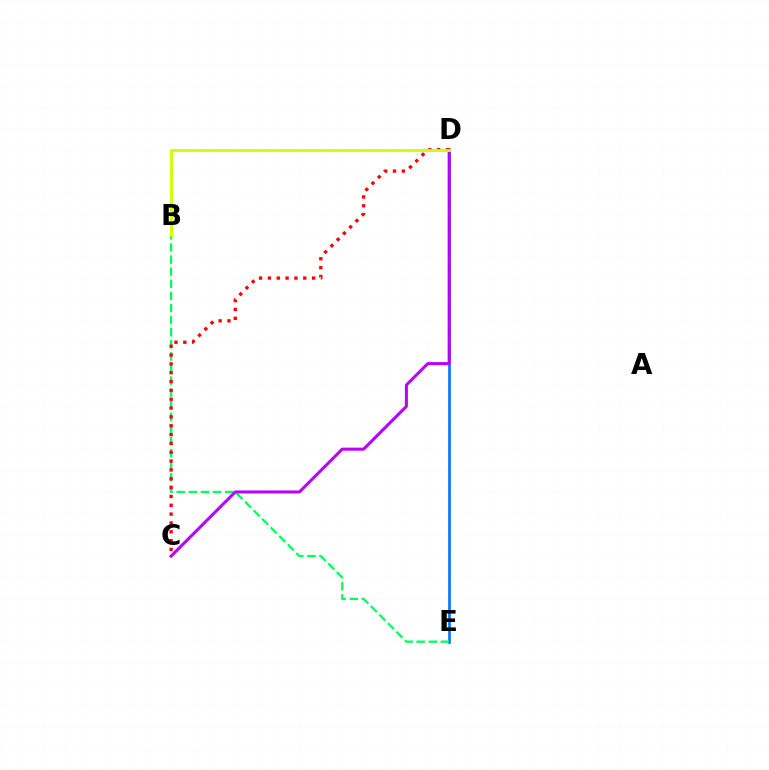{('D', 'E'): [{'color': '#0074ff', 'line_style': 'solid', 'thickness': 1.9}], ('B', 'E'): [{'color': '#00ff5c', 'line_style': 'dashed', 'thickness': 1.64}], ('C', 'D'): [{'color': '#b900ff', 'line_style': 'solid', 'thickness': 2.18}, {'color': '#ff0000', 'line_style': 'dotted', 'thickness': 2.4}], ('B', 'D'): [{'color': '#d1ff00', 'line_style': 'solid', 'thickness': 2.08}]}